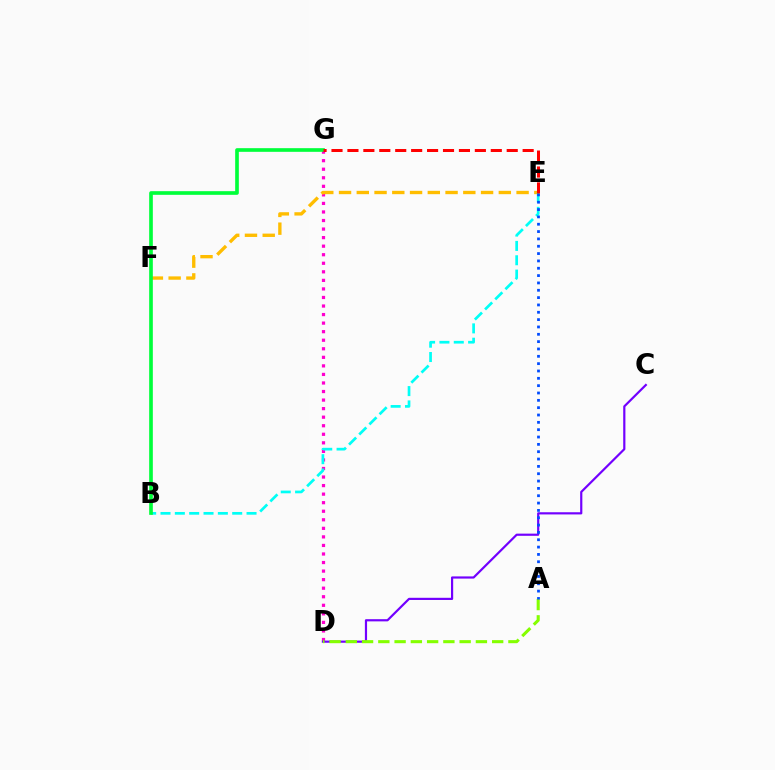{('D', 'G'): [{'color': '#ff00cf', 'line_style': 'dotted', 'thickness': 2.32}], ('C', 'D'): [{'color': '#7200ff', 'line_style': 'solid', 'thickness': 1.57}], ('A', 'D'): [{'color': '#84ff00', 'line_style': 'dashed', 'thickness': 2.21}], ('E', 'F'): [{'color': '#ffbd00', 'line_style': 'dashed', 'thickness': 2.41}], ('B', 'E'): [{'color': '#00fff6', 'line_style': 'dashed', 'thickness': 1.95}], ('B', 'G'): [{'color': '#00ff39', 'line_style': 'solid', 'thickness': 2.63}], ('A', 'E'): [{'color': '#004bff', 'line_style': 'dotted', 'thickness': 1.99}], ('E', 'G'): [{'color': '#ff0000', 'line_style': 'dashed', 'thickness': 2.16}]}